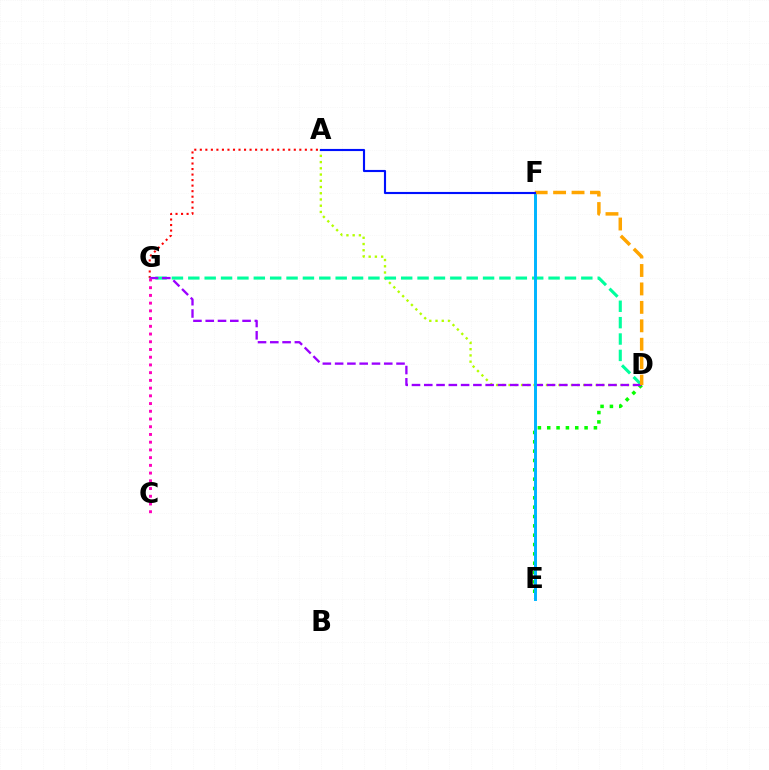{('A', 'G'): [{'color': '#ff0000', 'line_style': 'dotted', 'thickness': 1.5}], ('A', 'D'): [{'color': '#b3ff00', 'line_style': 'dotted', 'thickness': 1.69}], ('D', 'G'): [{'color': '#00ff9d', 'line_style': 'dashed', 'thickness': 2.22}, {'color': '#9b00ff', 'line_style': 'dashed', 'thickness': 1.67}], ('D', 'E'): [{'color': '#08ff00', 'line_style': 'dotted', 'thickness': 2.54}], ('C', 'G'): [{'color': '#ff00bd', 'line_style': 'dotted', 'thickness': 2.1}], ('E', 'F'): [{'color': '#00b5ff', 'line_style': 'solid', 'thickness': 2.12}], ('D', 'F'): [{'color': '#ffa500', 'line_style': 'dashed', 'thickness': 2.51}], ('A', 'F'): [{'color': '#0010ff', 'line_style': 'solid', 'thickness': 1.53}]}